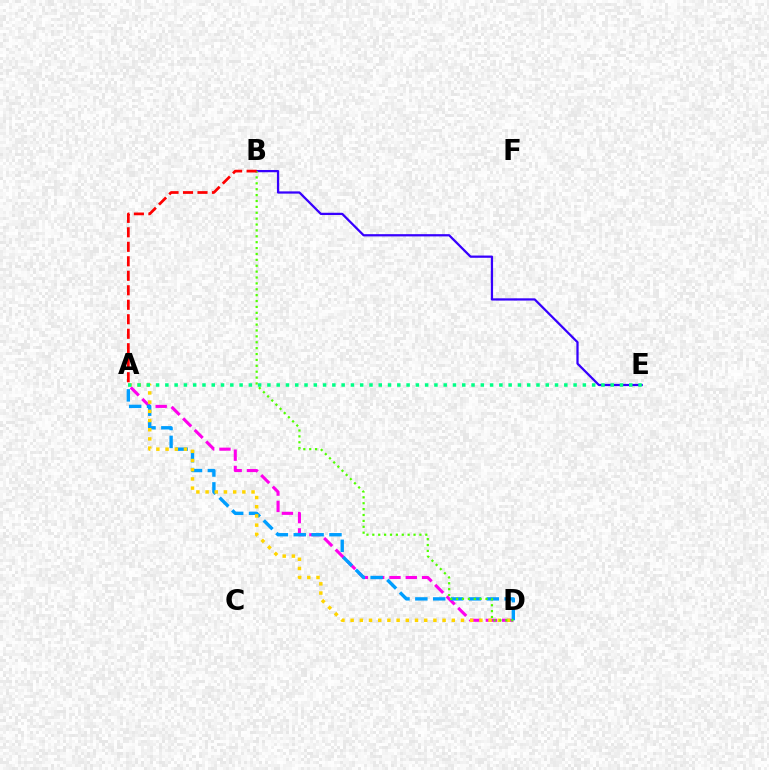{('B', 'E'): [{'color': '#3700ff', 'line_style': 'solid', 'thickness': 1.62}], ('A', 'D'): [{'color': '#ff00ed', 'line_style': 'dashed', 'thickness': 2.21}, {'color': '#009eff', 'line_style': 'dashed', 'thickness': 2.43}, {'color': '#ffd500', 'line_style': 'dotted', 'thickness': 2.5}], ('B', 'D'): [{'color': '#4fff00', 'line_style': 'dotted', 'thickness': 1.6}], ('A', 'B'): [{'color': '#ff0000', 'line_style': 'dashed', 'thickness': 1.97}], ('A', 'E'): [{'color': '#00ff86', 'line_style': 'dotted', 'thickness': 2.52}]}